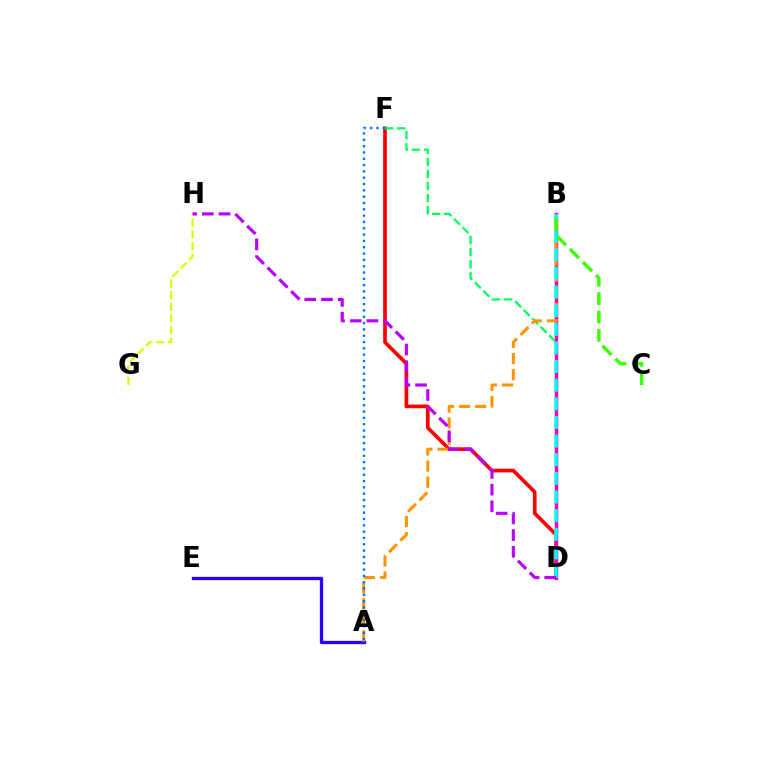{('D', 'F'): [{'color': '#ff0000', 'line_style': 'solid', 'thickness': 2.65}, {'color': '#00ff5c', 'line_style': 'dashed', 'thickness': 1.64}], ('B', 'D'): [{'color': '#ff00ac', 'line_style': 'solid', 'thickness': 2.5}, {'color': '#00fff6', 'line_style': 'dashed', 'thickness': 2.53}], ('A', 'E'): [{'color': '#2500ff', 'line_style': 'solid', 'thickness': 2.4}], ('G', 'H'): [{'color': '#d1ff00', 'line_style': 'dashed', 'thickness': 1.58}], ('A', 'B'): [{'color': '#ff9400', 'line_style': 'dashed', 'thickness': 2.19}], ('B', 'C'): [{'color': '#3dff00', 'line_style': 'dashed', 'thickness': 2.5}], ('D', 'H'): [{'color': '#b900ff', 'line_style': 'dashed', 'thickness': 2.27}], ('A', 'F'): [{'color': '#0074ff', 'line_style': 'dotted', 'thickness': 1.72}]}